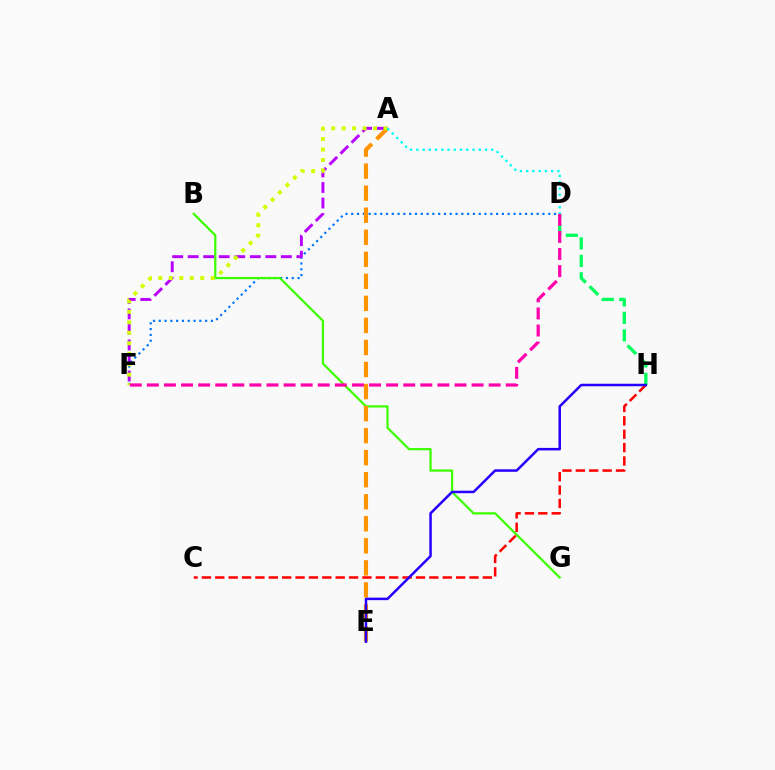{('D', 'F'): [{'color': '#0074ff', 'line_style': 'dotted', 'thickness': 1.57}, {'color': '#ff00ac', 'line_style': 'dashed', 'thickness': 2.32}], ('B', 'G'): [{'color': '#3dff00', 'line_style': 'solid', 'thickness': 1.61}], ('A', 'F'): [{'color': '#b900ff', 'line_style': 'dashed', 'thickness': 2.11}, {'color': '#d1ff00', 'line_style': 'dotted', 'thickness': 2.85}], ('D', 'H'): [{'color': '#00ff5c', 'line_style': 'dashed', 'thickness': 2.38}], ('A', 'E'): [{'color': '#ff9400', 'line_style': 'dashed', 'thickness': 2.99}], ('C', 'H'): [{'color': '#ff0000', 'line_style': 'dashed', 'thickness': 1.82}], ('A', 'D'): [{'color': '#00fff6', 'line_style': 'dotted', 'thickness': 1.7}], ('E', 'H'): [{'color': '#2500ff', 'line_style': 'solid', 'thickness': 1.81}]}